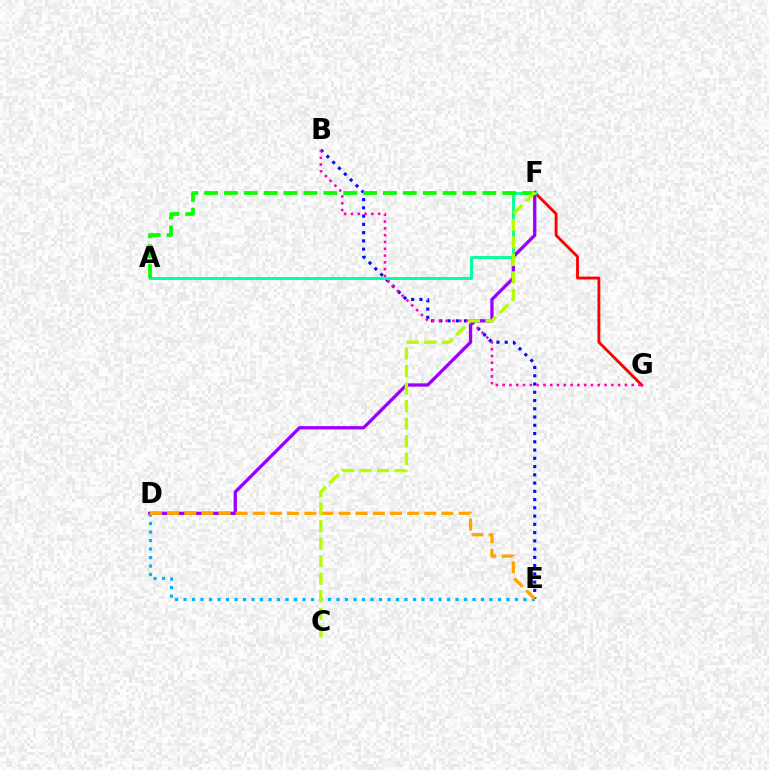{('B', 'E'): [{'color': '#0010ff', 'line_style': 'dotted', 'thickness': 2.24}], ('D', 'F'): [{'color': '#9b00ff', 'line_style': 'solid', 'thickness': 2.38}], ('F', 'G'): [{'color': '#ff0000', 'line_style': 'solid', 'thickness': 2.05}], ('D', 'E'): [{'color': '#00b5ff', 'line_style': 'dotted', 'thickness': 2.31}, {'color': '#ffa500', 'line_style': 'dashed', 'thickness': 2.33}], ('B', 'G'): [{'color': '#ff00bd', 'line_style': 'dotted', 'thickness': 1.85}], ('A', 'F'): [{'color': '#00ff9d', 'line_style': 'solid', 'thickness': 2.07}, {'color': '#08ff00', 'line_style': 'dashed', 'thickness': 2.7}], ('C', 'F'): [{'color': '#b3ff00', 'line_style': 'dashed', 'thickness': 2.38}]}